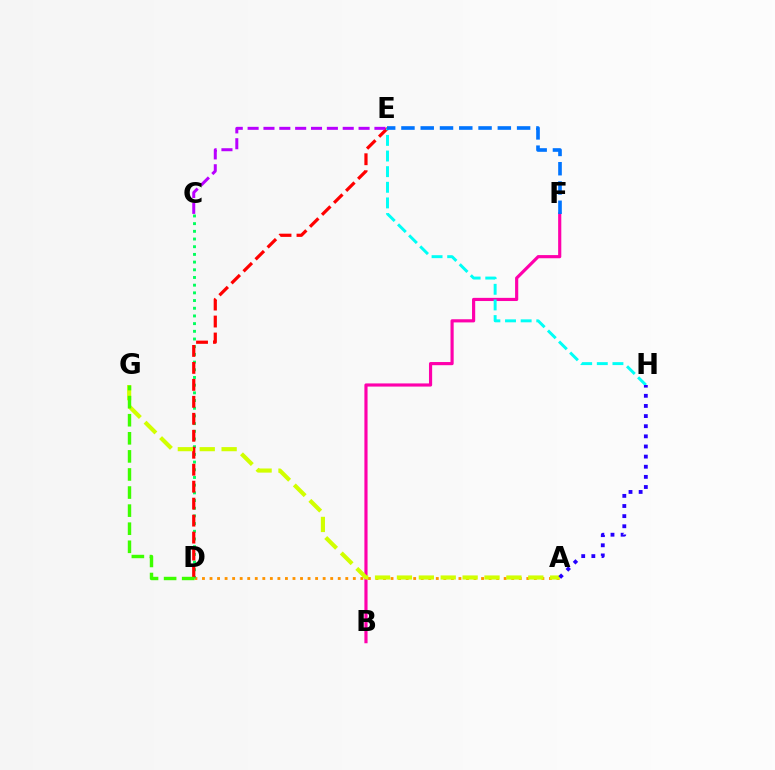{('A', 'D'): [{'color': '#ff9400', 'line_style': 'dotted', 'thickness': 2.05}], ('C', 'D'): [{'color': '#00ff5c', 'line_style': 'dotted', 'thickness': 2.09}], ('D', 'E'): [{'color': '#ff0000', 'line_style': 'dashed', 'thickness': 2.31}], ('B', 'F'): [{'color': '#ff00ac', 'line_style': 'solid', 'thickness': 2.27}], ('C', 'E'): [{'color': '#b900ff', 'line_style': 'dashed', 'thickness': 2.15}], ('E', 'H'): [{'color': '#00fff6', 'line_style': 'dashed', 'thickness': 2.12}], ('E', 'F'): [{'color': '#0074ff', 'line_style': 'dashed', 'thickness': 2.62}], ('A', 'G'): [{'color': '#d1ff00', 'line_style': 'dashed', 'thickness': 2.97}], ('A', 'H'): [{'color': '#2500ff', 'line_style': 'dotted', 'thickness': 2.75}], ('D', 'G'): [{'color': '#3dff00', 'line_style': 'dashed', 'thickness': 2.46}]}